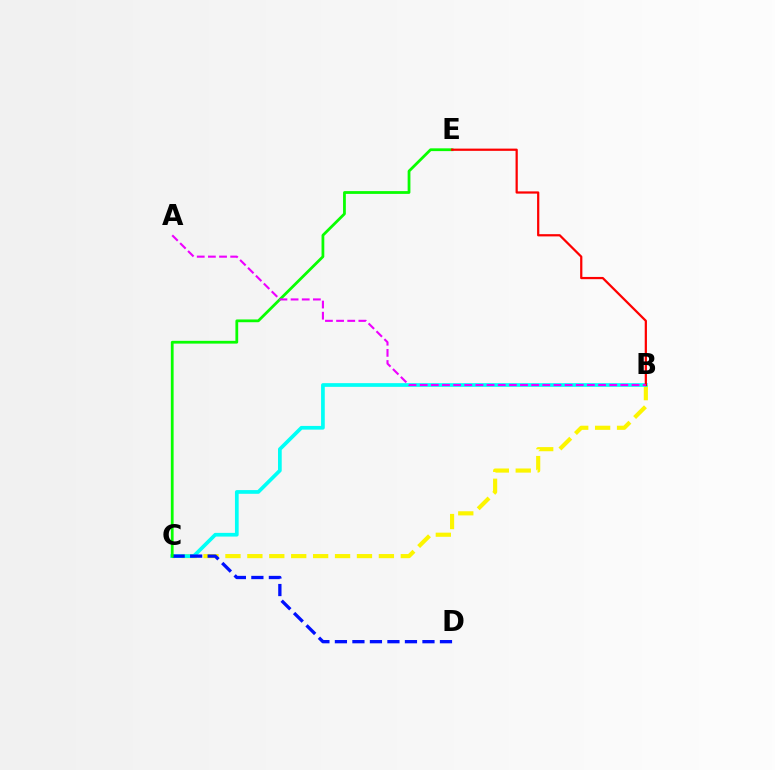{('B', 'C'): [{'color': '#fcf500', 'line_style': 'dashed', 'thickness': 2.98}, {'color': '#00fff6', 'line_style': 'solid', 'thickness': 2.67}], ('C', 'D'): [{'color': '#0010ff', 'line_style': 'dashed', 'thickness': 2.38}], ('C', 'E'): [{'color': '#08ff00', 'line_style': 'solid', 'thickness': 2.0}], ('B', 'E'): [{'color': '#ff0000', 'line_style': 'solid', 'thickness': 1.61}], ('A', 'B'): [{'color': '#ee00ff', 'line_style': 'dashed', 'thickness': 1.51}]}